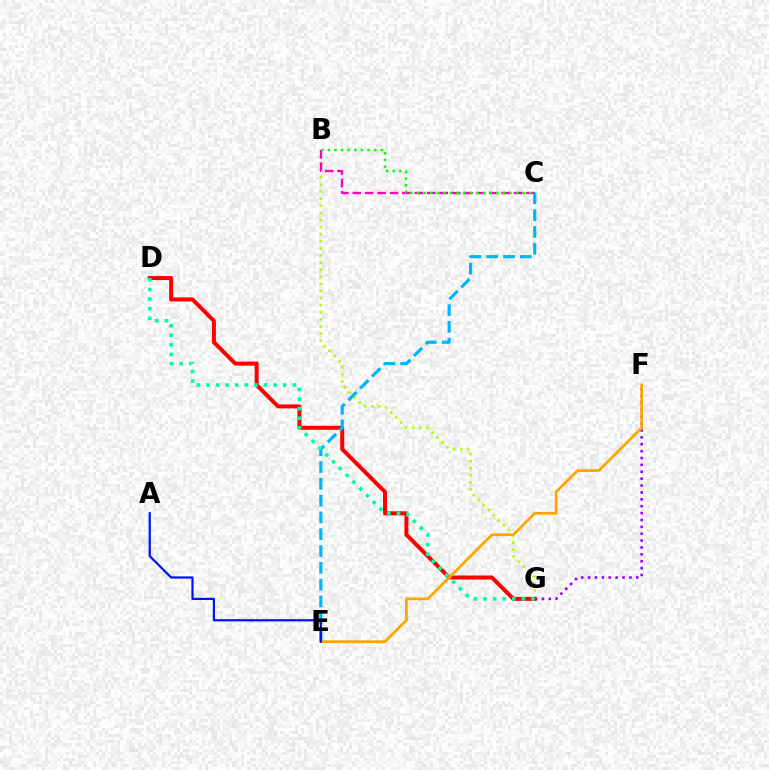{('B', 'G'): [{'color': '#b3ff00', 'line_style': 'dotted', 'thickness': 1.93}], ('B', 'C'): [{'color': '#ff00bd', 'line_style': 'dashed', 'thickness': 1.69}, {'color': '#08ff00', 'line_style': 'dotted', 'thickness': 1.8}], ('D', 'G'): [{'color': '#ff0000', 'line_style': 'solid', 'thickness': 2.88}, {'color': '#00ff9d', 'line_style': 'dotted', 'thickness': 2.61}], ('C', 'E'): [{'color': '#00b5ff', 'line_style': 'dashed', 'thickness': 2.28}], ('F', 'G'): [{'color': '#9b00ff', 'line_style': 'dotted', 'thickness': 1.87}], ('E', 'F'): [{'color': '#ffa500', 'line_style': 'solid', 'thickness': 1.98}], ('A', 'E'): [{'color': '#0010ff', 'line_style': 'solid', 'thickness': 1.59}]}